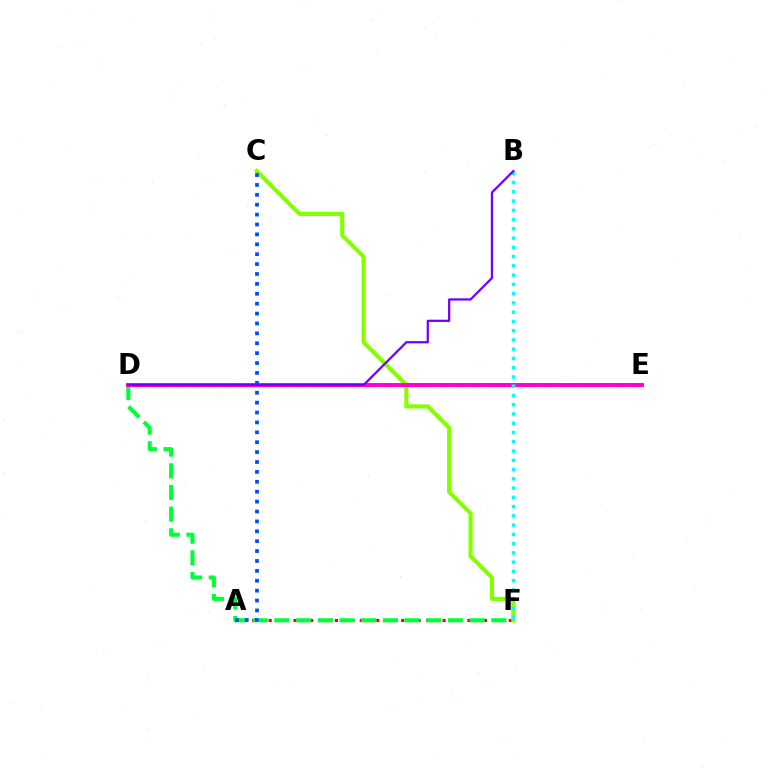{('A', 'F'): [{'color': '#ff0000', 'line_style': 'dotted', 'thickness': 2.25}], ('C', 'F'): [{'color': '#84ff00', 'line_style': 'solid', 'thickness': 2.98}], ('D', 'F'): [{'color': '#00ff39', 'line_style': 'dashed', 'thickness': 2.95}], ('D', 'E'): [{'color': '#ffbd00', 'line_style': 'dashed', 'thickness': 2.4}, {'color': '#ff00cf', 'line_style': 'solid', 'thickness': 2.83}], ('A', 'C'): [{'color': '#004bff', 'line_style': 'dotted', 'thickness': 2.69}], ('B', 'F'): [{'color': '#00fff6', 'line_style': 'dotted', 'thickness': 2.52}], ('B', 'D'): [{'color': '#7200ff', 'line_style': 'solid', 'thickness': 1.62}]}